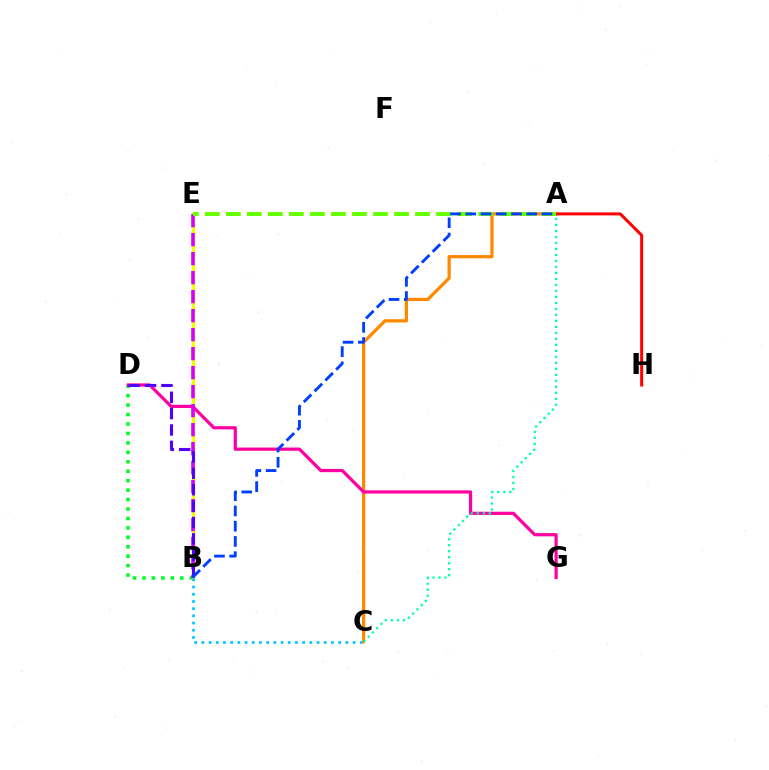{('B', 'D'): [{'color': '#00ff27', 'line_style': 'dotted', 'thickness': 2.57}, {'color': '#4f00ff', 'line_style': 'dashed', 'thickness': 2.22}], ('B', 'E'): [{'color': '#eeff00', 'line_style': 'solid', 'thickness': 2.43}, {'color': '#d600ff', 'line_style': 'dashed', 'thickness': 2.58}], ('B', 'C'): [{'color': '#00c7ff', 'line_style': 'dotted', 'thickness': 1.96}], ('A', 'C'): [{'color': '#ff8800', 'line_style': 'solid', 'thickness': 2.33}, {'color': '#00ffaf', 'line_style': 'dotted', 'thickness': 1.63}], ('D', 'G'): [{'color': '#ff00a0', 'line_style': 'solid', 'thickness': 2.31}], ('A', 'H'): [{'color': '#ff0000', 'line_style': 'solid', 'thickness': 2.16}], ('A', 'E'): [{'color': '#66ff00', 'line_style': 'dashed', 'thickness': 2.86}], ('A', 'B'): [{'color': '#003fff', 'line_style': 'dashed', 'thickness': 2.07}]}